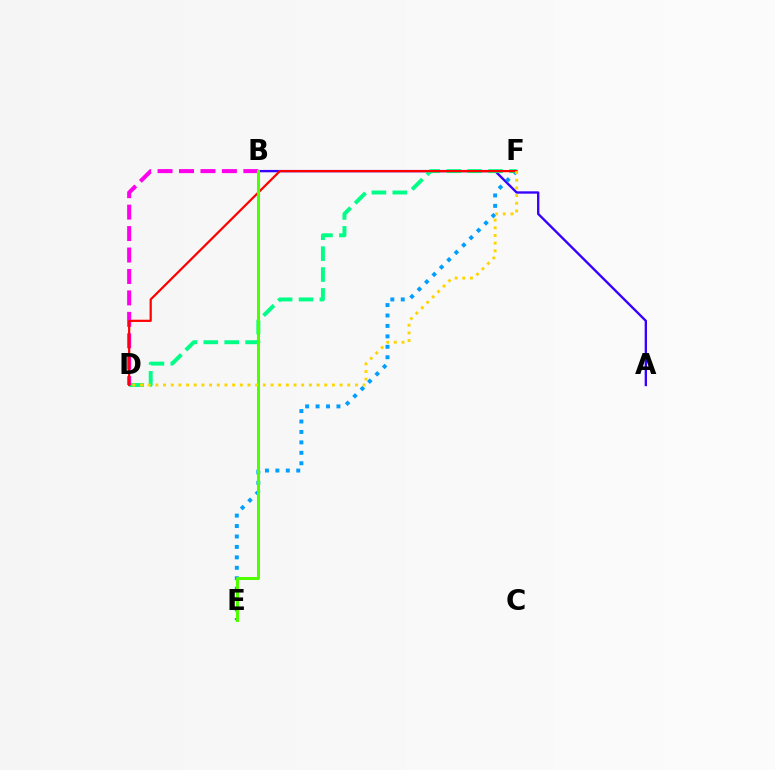{('A', 'B'): [{'color': '#3700ff', 'line_style': 'solid', 'thickness': 1.69}], ('E', 'F'): [{'color': '#009eff', 'line_style': 'dotted', 'thickness': 2.84}], ('D', 'F'): [{'color': '#00ff86', 'line_style': 'dashed', 'thickness': 2.84}, {'color': '#ff0000', 'line_style': 'solid', 'thickness': 1.6}, {'color': '#ffd500', 'line_style': 'dotted', 'thickness': 2.09}], ('B', 'D'): [{'color': '#ff00ed', 'line_style': 'dashed', 'thickness': 2.91}], ('B', 'E'): [{'color': '#4fff00', 'line_style': 'solid', 'thickness': 2.18}]}